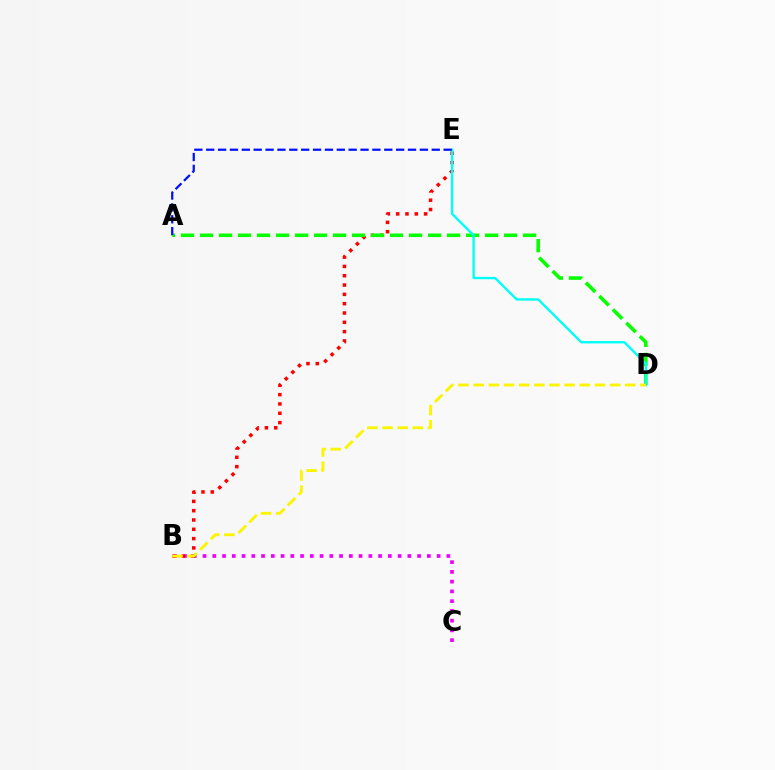{('B', 'C'): [{'color': '#ee00ff', 'line_style': 'dotted', 'thickness': 2.65}], ('B', 'E'): [{'color': '#ff0000', 'line_style': 'dotted', 'thickness': 2.53}], ('A', 'D'): [{'color': '#08ff00', 'line_style': 'dashed', 'thickness': 2.58}], ('D', 'E'): [{'color': '#00fff6', 'line_style': 'solid', 'thickness': 1.7}], ('A', 'E'): [{'color': '#0010ff', 'line_style': 'dashed', 'thickness': 1.61}], ('B', 'D'): [{'color': '#fcf500', 'line_style': 'dashed', 'thickness': 2.06}]}